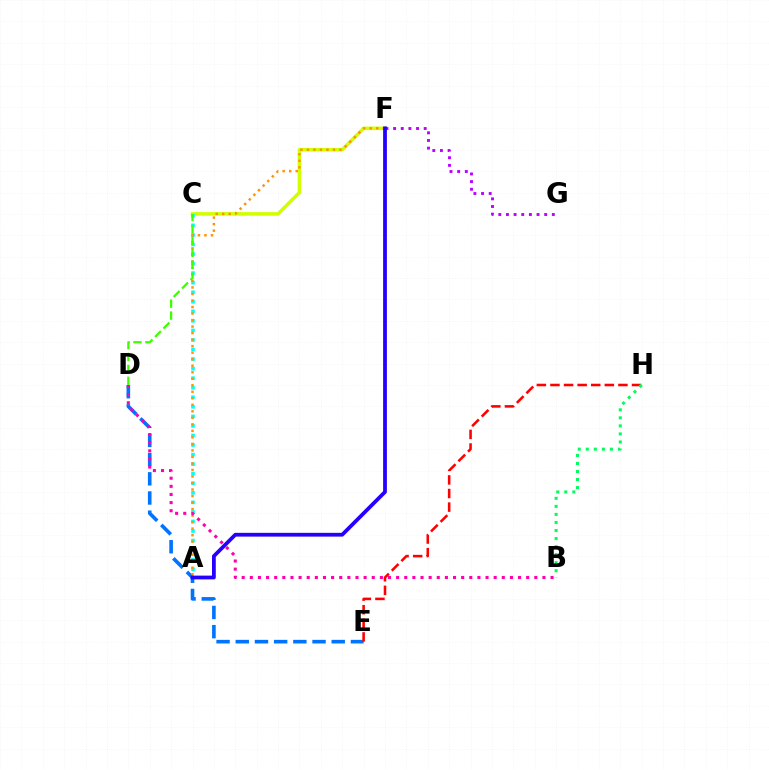{('D', 'E'): [{'color': '#0074ff', 'line_style': 'dashed', 'thickness': 2.61}], ('C', 'F'): [{'color': '#d1ff00', 'line_style': 'solid', 'thickness': 2.57}], ('E', 'H'): [{'color': '#ff0000', 'line_style': 'dashed', 'thickness': 1.85}], ('A', 'C'): [{'color': '#00fff6', 'line_style': 'dotted', 'thickness': 2.6}], ('A', 'F'): [{'color': '#ff9400', 'line_style': 'dotted', 'thickness': 1.77}, {'color': '#2500ff', 'line_style': 'solid', 'thickness': 2.72}], ('B', 'D'): [{'color': '#ff00ac', 'line_style': 'dotted', 'thickness': 2.21}], ('B', 'H'): [{'color': '#00ff5c', 'line_style': 'dotted', 'thickness': 2.18}], ('F', 'G'): [{'color': '#b900ff', 'line_style': 'dotted', 'thickness': 2.08}], ('C', 'D'): [{'color': '#3dff00', 'line_style': 'dashed', 'thickness': 1.62}]}